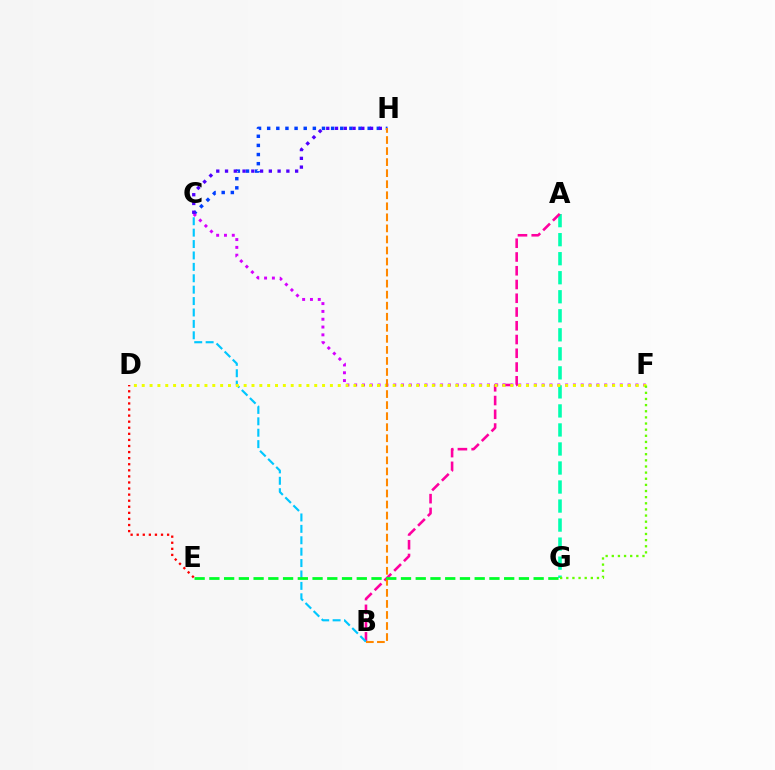{('C', 'H'): [{'color': '#003fff', 'line_style': 'dotted', 'thickness': 2.48}, {'color': '#4f00ff', 'line_style': 'dotted', 'thickness': 2.38}], ('D', 'E'): [{'color': '#ff0000', 'line_style': 'dotted', 'thickness': 1.65}], ('A', 'G'): [{'color': '#00ffaf', 'line_style': 'dashed', 'thickness': 2.58}], ('A', 'B'): [{'color': '#ff00a0', 'line_style': 'dashed', 'thickness': 1.87}], ('C', 'F'): [{'color': '#d600ff', 'line_style': 'dotted', 'thickness': 2.12}], ('B', 'C'): [{'color': '#00c7ff', 'line_style': 'dashed', 'thickness': 1.55}], ('D', 'F'): [{'color': '#eeff00', 'line_style': 'dotted', 'thickness': 2.13}], ('B', 'H'): [{'color': '#ff8800', 'line_style': 'dashed', 'thickness': 1.5}], ('E', 'G'): [{'color': '#00ff27', 'line_style': 'dashed', 'thickness': 2.0}], ('F', 'G'): [{'color': '#66ff00', 'line_style': 'dotted', 'thickness': 1.67}]}